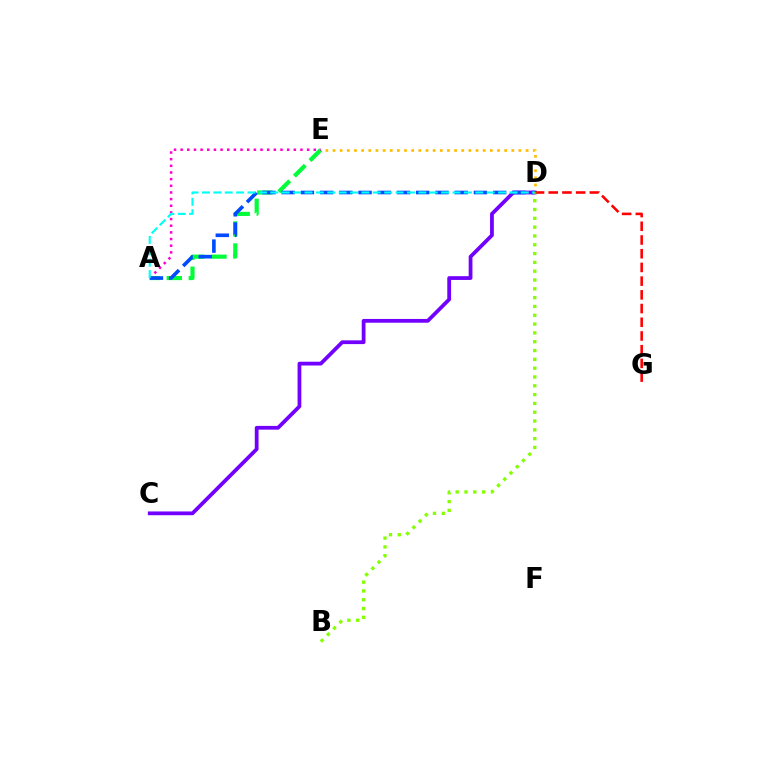{('A', 'E'): [{'color': '#00ff39', 'line_style': 'dashed', 'thickness': 2.99}, {'color': '#ff00cf', 'line_style': 'dotted', 'thickness': 1.81}], ('D', 'E'): [{'color': '#ffbd00', 'line_style': 'dotted', 'thickness': 1.94}], ('C', 'D'): [{'color': '#7200ff', 'line_style': 'solid', 'thickness': 2.71}], ('D', 'G'): [{'color': '#ff0000', 'line_style': 'dashed', 'thickness': 1.86}], ('A', 'D'): [{'color': '#004bff', 'line_style': 'dashed', 'thickness': 2.61}, {'color': '#00fff6', 'line_style': 'dashed', 'thickness': 1.55}], ('B', 'D'): [{'color': '#84ff00', 'line_style': 'dotted', 'thickness': 2.39}]}